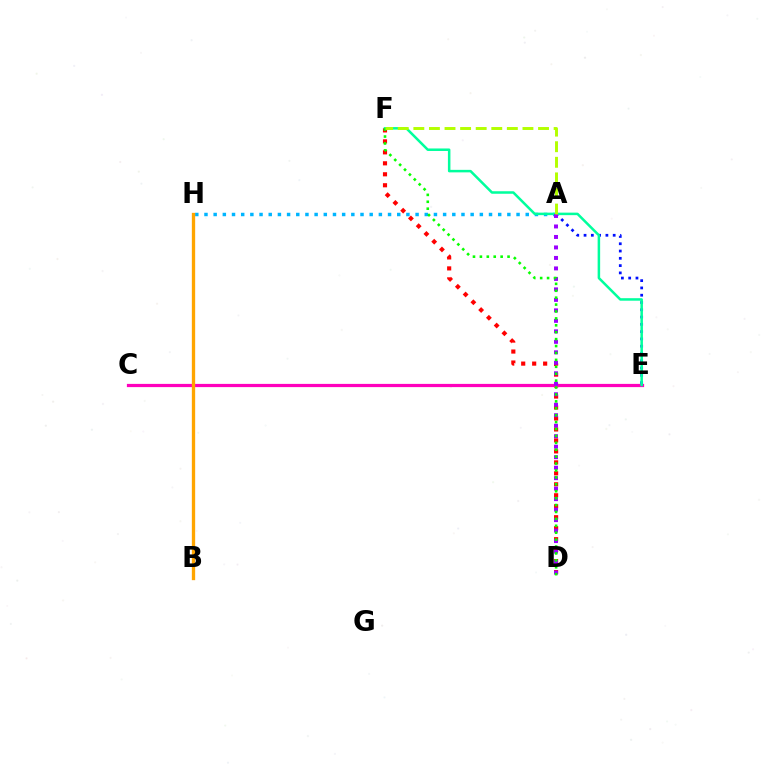{('A', 'H'): [{'color': '#00b5ff', 'line_style': 'dotted', 'thickness': 2.49}], ('A', 'E'): [{'color': '#0010ff', 'line_style': 'dotted', 'thickness': 1.98}], ('D', 'F'): [{'color': '#ff0000', 'line_style': 'dotted', 'thickness': 2.98}, {'color': '#08ff00', 'line_style': 'dotted', 'thickness': 1.88}], ('C', 'E'): [{'color': '#ff00bd', 'line_style': 'solid', 'thickness': 2.32}], ('B', 'H'): [{'color': '#ffa500', 'line_style': 'solid', 'thickness': 2.39}], ('E', 'F'): [{'color': '#00ff9d', 'line_style': 'solid', 'thickness': 1.81}], ('A', 'D'): [{'color': '#9b00ff', 'line_style': 'dotted', 'thickness': 2.85}], ('A', 'F'): [{'color': '#b3ff00', 'line_style': 'dashed', 'thickness': 2.12}]}